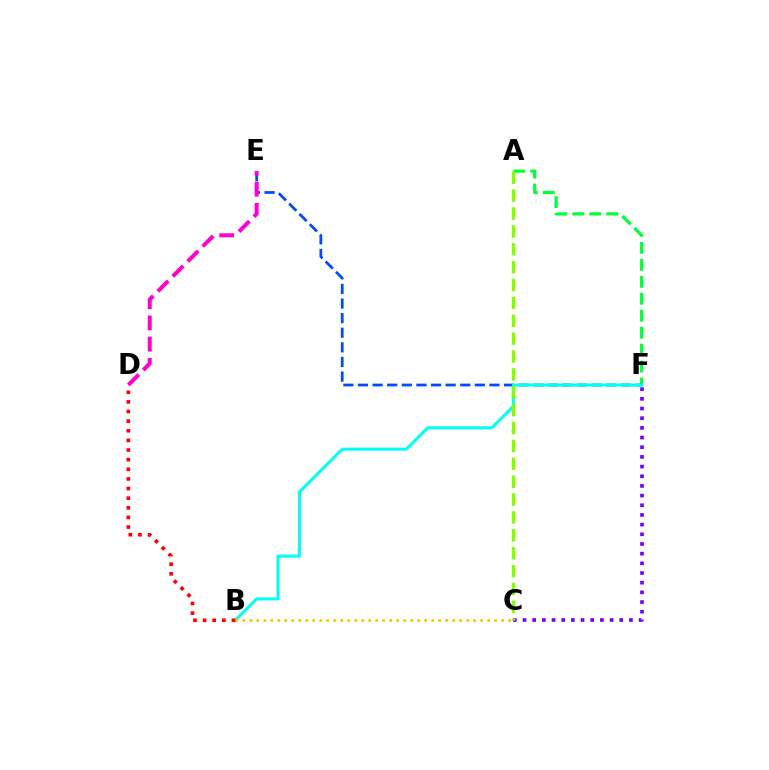{('C', 'F'): [{'color': '#7200ff', 'line_style': 'dotted', 'thickness': 2.63}], ('A', 'F'): [{'color': '#00ff39', 'line_style': 'dashed', 'thickness': 2.3}], ('E', 'F'): [{'color': '#004bff', 'line_style': 'dashed', 'thickness': 1.98}], ('D', 'E'): [{'color': '#ff00cf', 'line_style': 'dashed', 'thickness': 2.88}], ('B', 'F'): [{'color': '#00fff6', 'line_style': 'solid', 'thickness': 2.18}], ('A', 'C'): [{'color': '#84ff00', 'line_style': 'dashed', 'thickness': 2.43}], ('B', 'C'): [{'color': '#ffbd00', 'line_style': 'dotted', 'thickness': 1.9}], ('B', 'D'): [{'color': '#ff0000', 'line_style': 'dotted', 'thickness': 2.62}]}